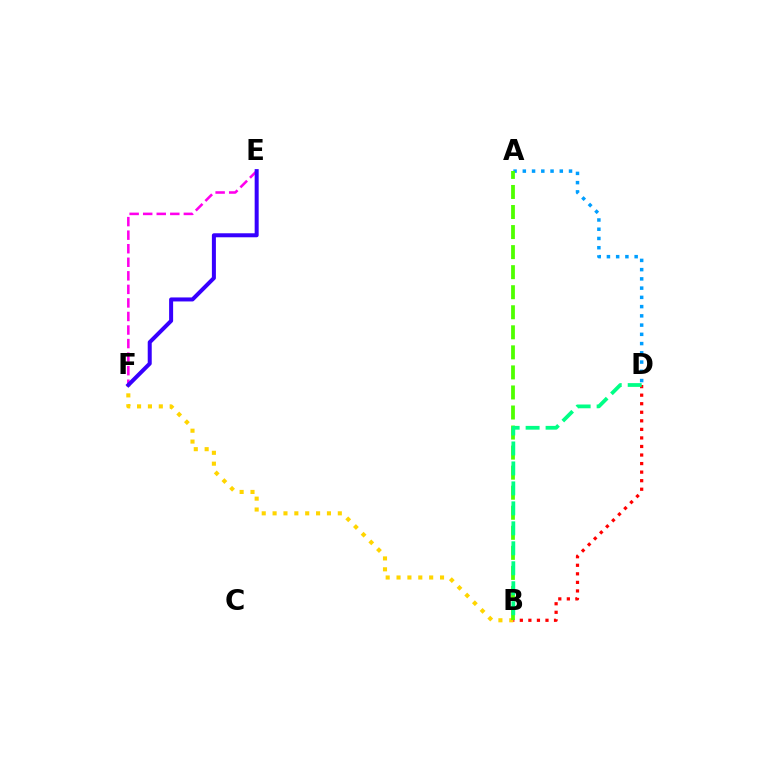{('E', 'F'): [{'color': '#ff00ed', 'line_style': 'dashed', 'thickness': 1.84}, {'color': '#3700ff', 'line_style': 'solid', 'thickness': 2.89}], ('B', 'F'): [{'color': '#ffd500', 'line_style': 'dotted', 'thickness': 2.95}], ('B', 'D'): [{'color': '#ff0000', 'line_style': 'dotted', 'thickness': 2.32}, {'color': '#00ff86', 'line_style': 'dashed', 'thickness': 2.71}], ('A', 'D'): [{'color': '#009eff', 'line_style': 'dotted', 'thickness': 2.51}], ('A', 'B'): [{'color': '#4fff00', 'line_style': 'dashed', 'thickness': 2.72}]}